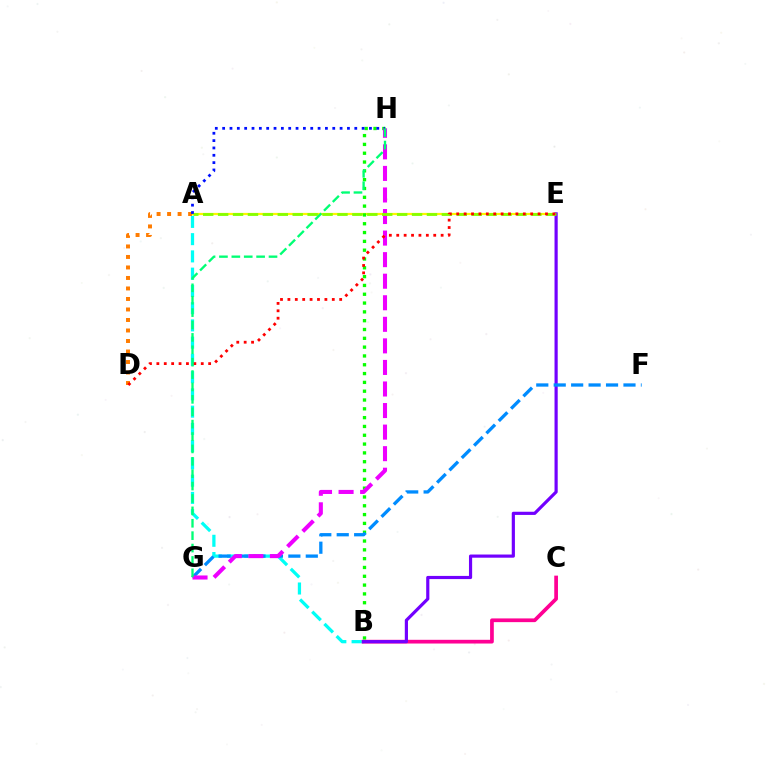{('A', 'B'): [{'color': '#00fff6', 'line_style': 'dashed', 'thickness': 2.34}], ('A', 'E'): [{'color': '#fcf500', 'line_style': 'solid', 'thickness': 1.59}, {'color': '#84ff00', 'line_style': 'dashed', 'thickness': 2.03}], ('B', 'H'): [{'color': '#08ff00', 'line_style': 'dotted', 'thickness': 2.39}], ('B', 'C'): [{'color': '#ff0094', 'line_style': 'solid', 'thickness': 2.68}], ('B', 'E'): [{'color': '#7200ff', 'line_style': 'solid', 'thickness': 2.28}], ('A', 'D'): [{'color': '#ff7c00', 'line_style': 'dotted', 'thickness': 2.85}], ('F', 'G'): [{'color': '#008cff', 'line_style': 'dashed', 'thickness': 2.37}], ('G', 'H'): [{'color': '#ee00ff', 'line_style': 'dashed', 'thickness': 2.93}, {'color': '#00ff74', 'line_style': 'dashed', 'thickness': 1.68}], ('A', 'H'): [{'color': '#0010ff', 'line_style': 'dotted', 'thickness': 1.99}], ('D', 'E'): [{'color': '#ff0000', 'line_style': 'dotted', 'thickness': 2.01}]}